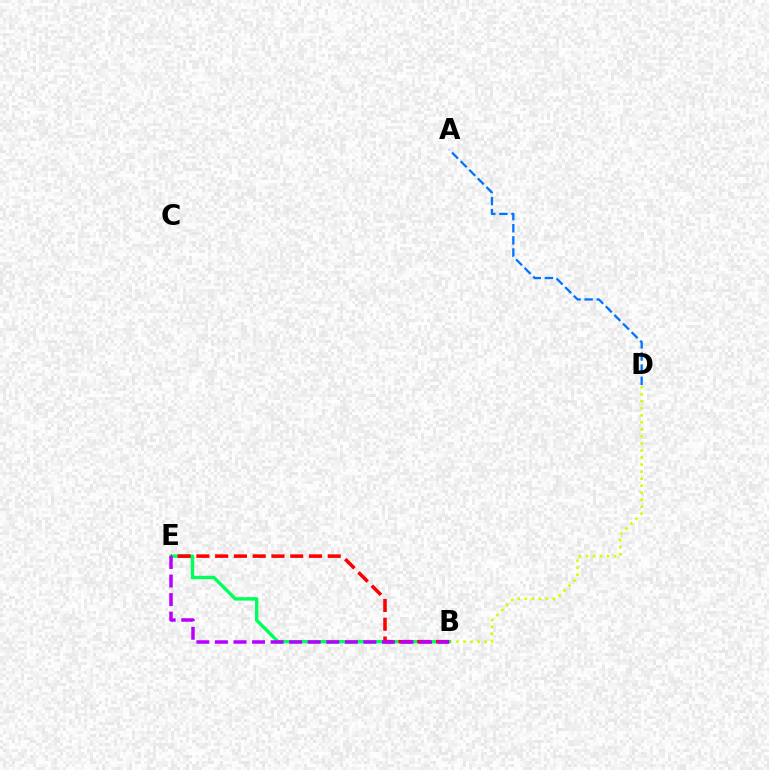{('B', 'D'): [{'color': '#d1ff00', 'line_style': 'dotted', 'thickness': 1.91}], ('A', 'D'): [{'color': '#0074ff', 'line_style': 'dashed', 'thickness': 1.65}], ('B', 'E'): [{'color': '#00ff5c', 'line_style': 'solid', 'thickness': 2.44}, {'color': '#ff0000', 'line_style': 'dashed', 'thickness': 2.55}, {'color': '#b900ff', 'line_style': 'dashed', 'thickness': 2.52}]}